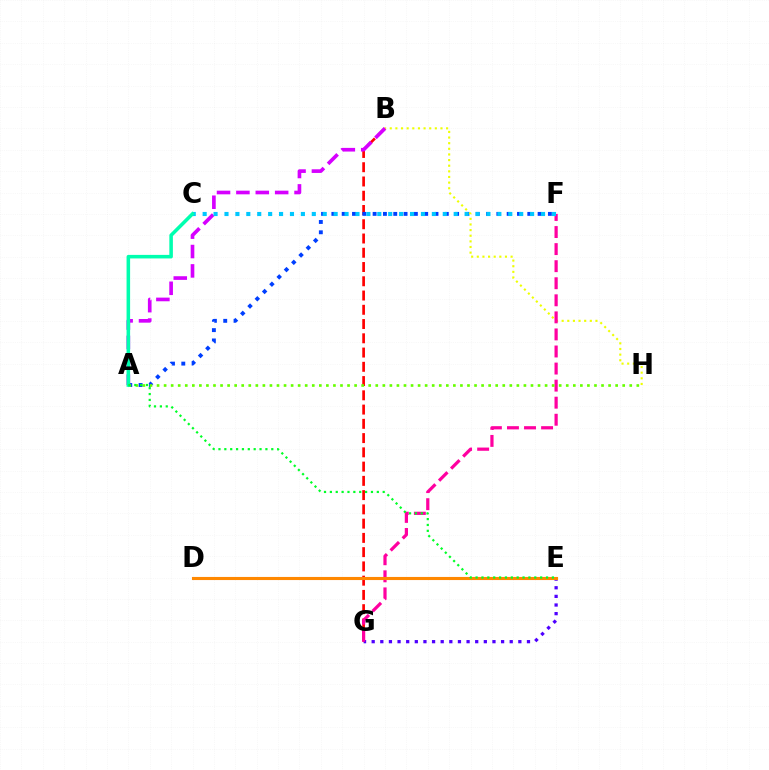{('B', 'G'): [{'color': '#ff0000', 'line_style': 'dashed', 'thickness': 1.94}], ('A', 'F'): [{'color': '#003fff', 'line_style': 'dotted', 'thickness': 2.8}], ('E', 'G'): [{'color': '#4f00ff', 'line_style': 'dotted', 'thickness': 2.34}], ('B', 'H'): [{'color': '#eeff00', 'line_style': 'dotted', 'thickness': 1.53}], ('F', 'G'): [{'color': '#ff00a0', 'line_style': 'dashed', 'thickness': 2.32}], ('A', 'B'): [{'color': '#d600ff', 'line_style': 'dashed', 'thickness': 2.63}], ('A', 'H'): [{'color': '#66ff00', 'line_style': 'dotted', 'thickness': 1.92}], ('C', 'F'): [{'color': '#00c7ff', 'line_style': 'dotted', 'thickness': 2.97}], ('A', 'C'): [{'color': '#00ffaf', 'line_style': 'solid', 'thickness': 2.56}], ('D', 'E'): [{'color': '#ff8800', 'line_style': 'solid', 'thickness': 2.23}], ('A', 'E'): [{'color': '#00ff27', 'line_style': 'dotted', 'thickness': 1.59}]}